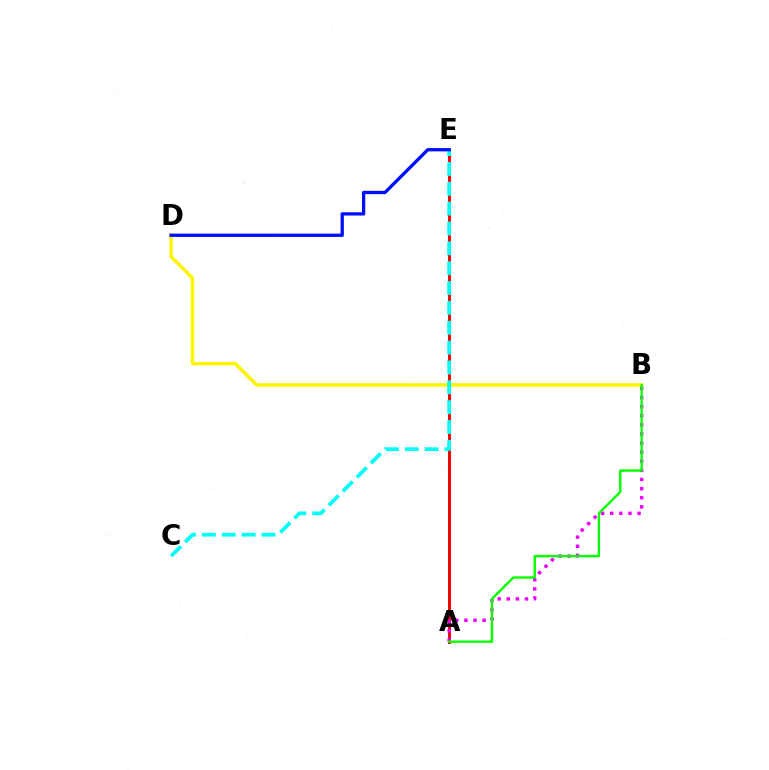{('A', 'E'): [{'color': '#ff0000', 'line_style': 'solid', 'thickness': 2.14}], ('A', 'B'): [{'color': '#ee00ff', 'line_style': 'dotted', 'thickness': 2.47}, {'color': '#08ff00', 'line_style': 'solid', 'thickness': 1.72}], ('B', 'D'): [{'color': '#fcf500', 'line_style': 'solid', 'thickness': 2.49}], ('C', 'E'): [{'color': '#00fff6', 'line_style': 'dashed', 'thickness': 2.7}], ('D', 'E'): [{'color': '#0010ff', 'line_style': 'solid', 'thickness': 2.38}]}